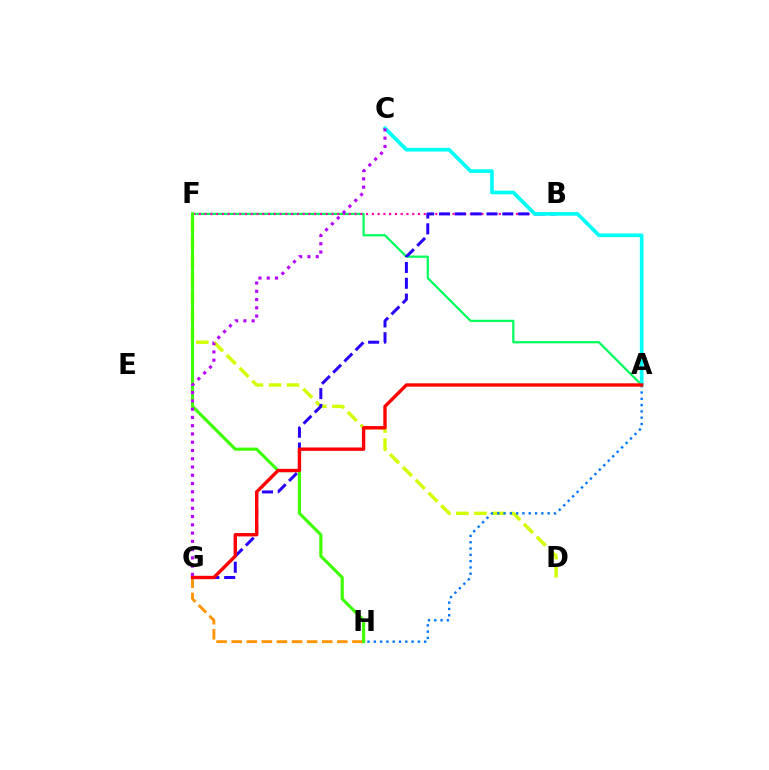{('D', 'F'): [{'color': '#d1ff00', 'line_style': 'dashed', 'thickness': 2.46}], ('A', 'F'): [{'color': '#00ff5c', 'line_style': 'solid', 'thickness': 1.6}], ('B', 'F'): [{'color': '#ff00ac', 'line_style': 'dotted', 'thickness': 1.57}], ('A', 'H'): [{'color': '#0074ff', 'line_style': 'dotted', 'thickness': 1.71}], ('G', 'H'): [{'color': '#ff9400', 'line_style': 'dashed', 'thickness': 2.05}], ('F', 'H'): [{'color': '#3dff00', 'line_style': 'solid', 'thickness': 2.23}], ('B', 'G'): [{'color': '#2500ff', 'line_style': 'dashed', 'thickness': 2.15}], ('A', 'C'): [{'color': '#00fff6', 'line_style': 'solid', 'thickness': 2.66}], ('A', 'G'): [{'color': '#ff0000', 'line_style': 'solid', 'thickness': 2.43}], ('C', 'G'): [{'color': '#b900ff', 'line_style': 'dotted', 'thickness': 2.24}]}